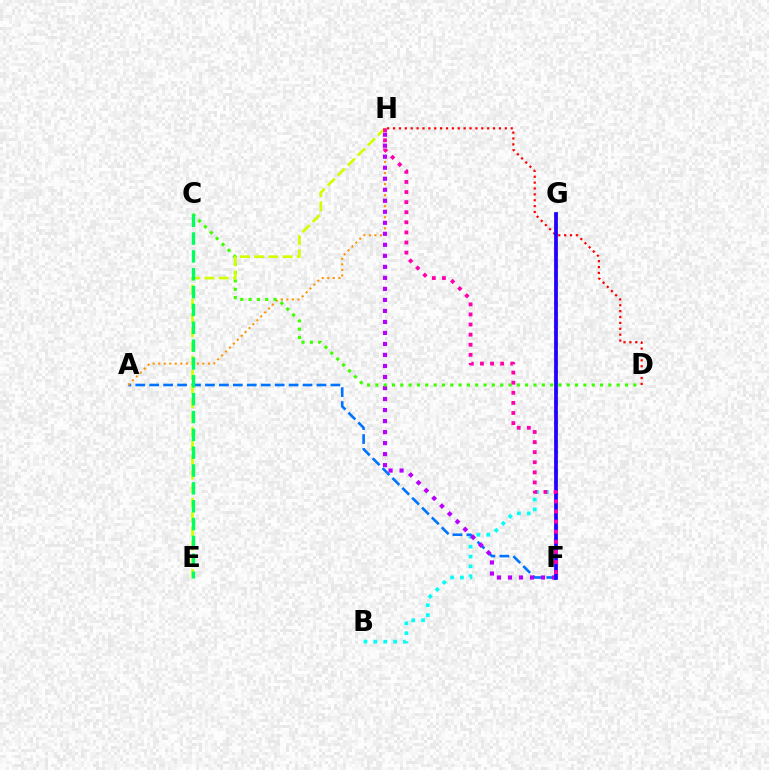{('B', 'G'): [{'color': '#00fff6', 'line_style': 'dotted', 'thickness': 2.68}], ('A', 'F'): [{'color': '#0074ff', 'line_style': 'dashed', 'thickness': 1.89}], ('D', 'H'): [{'color': '#ff0000', 'line_style': 'dotted', 'thickness': 1.6}], ('A', 'H'): [{'color': '#ff9400', 'line_style': 'dotted', 'thickness': 1.5}], ('F', 'H'): [{'color': '#b900ff', 'line_style': 'dotted', 'thickness': 2.99}, {'color': '#ff00ac', 'line_style': 'dotted', 'thickness': 2.74}], ('C', 'D'): [{'color': '#3dff00', 'line_style': 'dotted', 'thickness': 2.26}], ('F', 'G'): [{'color': '#2500ff', 'line_style': 'solid', 'thickness': 2.7}], ('E', 'H'): [{'color': '#d1ff00', 'line_style': 'dashed', 'thickness': 1.93}], ('C', 'E'): [{'color': '#00ff5c', 'line_style': 'dashed', 'thickness': 2.42}]}